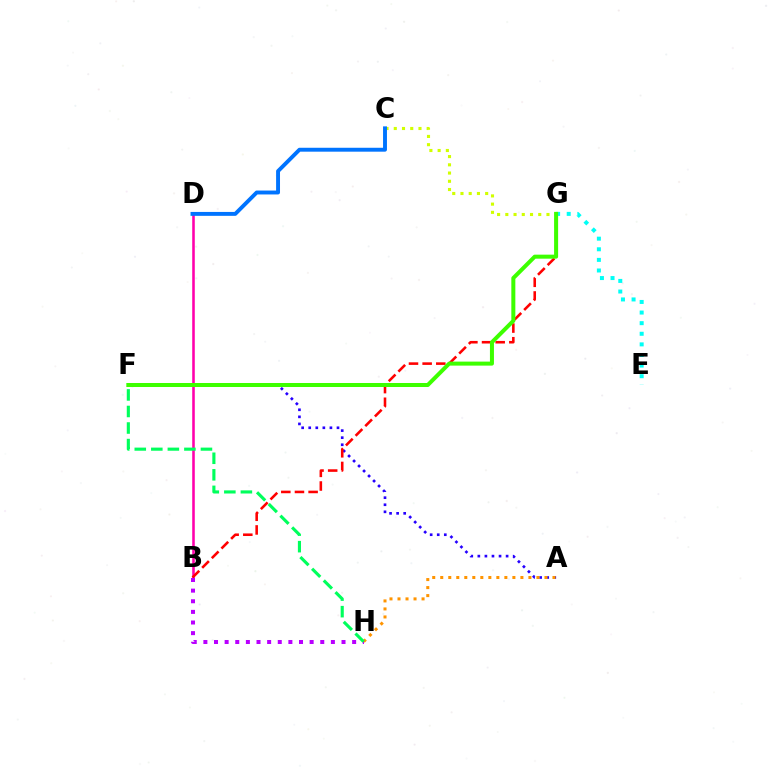{('E', 'G'): [{'color': '#00fff6', 'line_style': 'dotted', 'thickness': 2.88}], ('B', 'D'): [{'color': '#ff00ac', 'line_style': 'solid', 'thickness': 1.85}], ('A', 'F'): [{'color': '#2500ff', 'line_style': 'dotted', 'thickness': 1.92}], ('B', 'G'): [{'color': '#ff0000', 'line_style': 'dashed', 'thickness': 1.85}], ('C', 'G'): [{'color': '#d1ff00', 'line_style': 'dotted', 'thickness': 2.24}], ('A', 'H'): [{'color': '#ff9400', 'line_style': 'dotted', 'thickness': 2.18}], ('C', 'D'): [{'color': '#0074ff', 'line_style': 'solid', 'thickness': 2.81}], ('B', 'H'): [{'color': '#b900ff', 'line_style': 'dotted', 'thickness': 2.89}], ('F', 'H'): [{'color': '#00ff5c', 'line_style': 'dashed', 'thickness': 2.25}], ('F', 'G'): [{'color': '#3dff00', 'line_style': 'solid', 'thickness': 2.89}]}